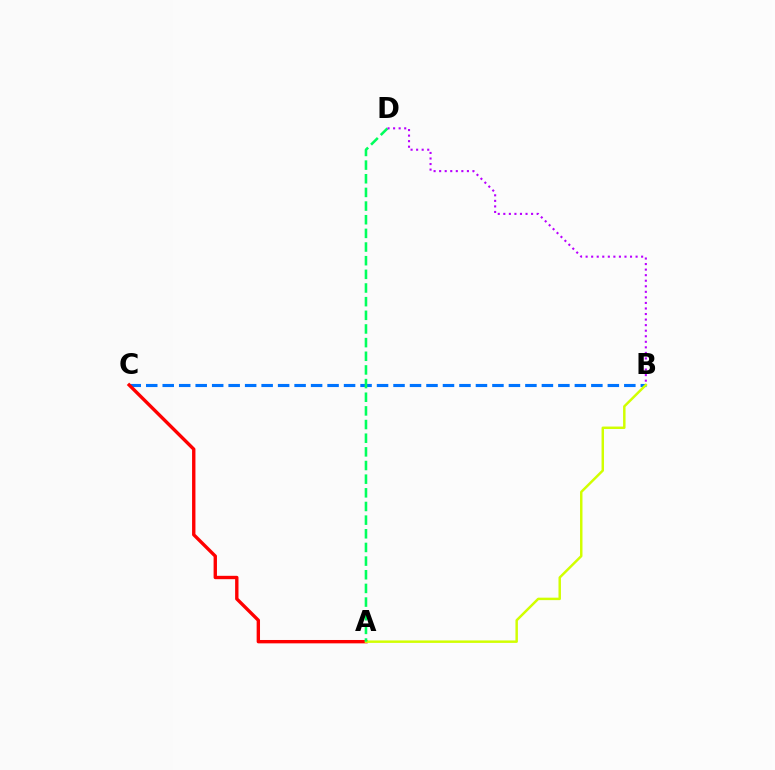{('B', 'C'): [{'color': '#0074ff', 'line_style': 'dashed', 'thickness': 2.24}], ('A', 'C'): [{'color': '#ff0000', 'line_style': 'solid', 'thickness': 2.42}], ('A', 'B'): [{'color': '#d1ff00', 'line_style': 'solid', 'thickness': 1.77}], ('A', 'D'): [{'color': '#00ff5c', 'line_style': 'dashed', 'thickness': 1.86}], ('B', 'D'): [{'color': '#b900ff', 'line_style': 'dotted', 'thickness': 1.51}]}